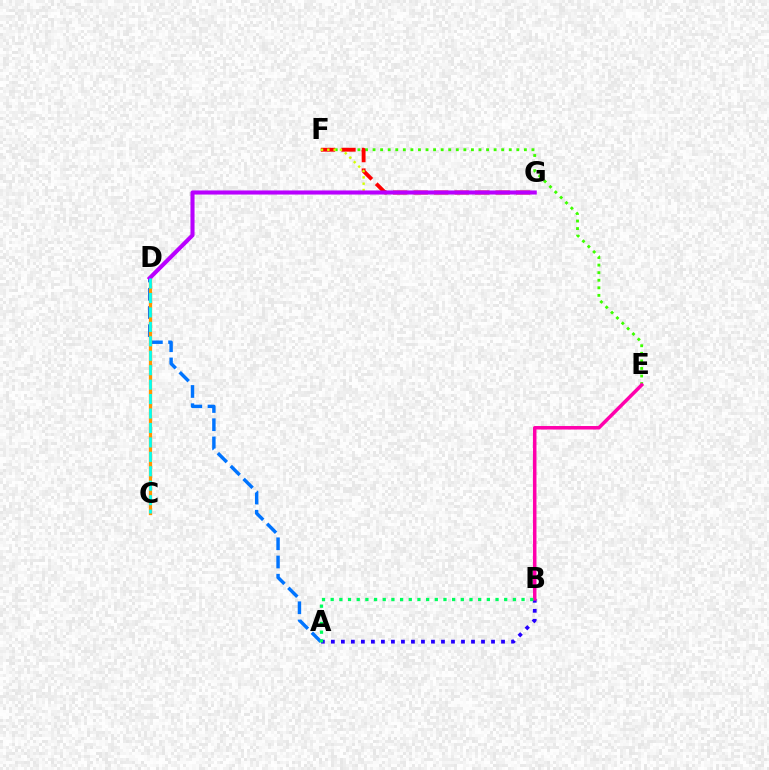{('A', 'D'): [{'color': '#0074ff', 'line_style': 'dashed', 'thickness': 2.47}], ('E', 'F'): [{'color': '#3dff00', 'line_style': 'dotted', 'thickness': 2.06}], ('F', 'G'): [{'color': '#ff0000', 'line_style': 'dashed', 'thickness': 2.78}, {'color': '#d1ff00', 'line_style': 'dotted', 'thickness': 1.71}], ('C', 'D'): [{'color': '#ff9400', 'line_style': 'solid', 'thickness': 2.37}, {'color': '#00fff6', 'line_style': 'dashed', 'thickness': 1.96}], ('A', 'B'): [{'color': '#2500ff', 'line_style': 'dotted', 'thickness': 2.72}, {'color': '#00ff5c', 'line_style': 'dotted', 'thickness': 2.36}], ('D', 'G'): [{'color': '#b900ff', 'line_style': 'solid', 'thickness': 2.94}], ('B', 'E'): [{'color': '#ff00ac', 'line_style': 'solid', 'thickness': 2.53}]}